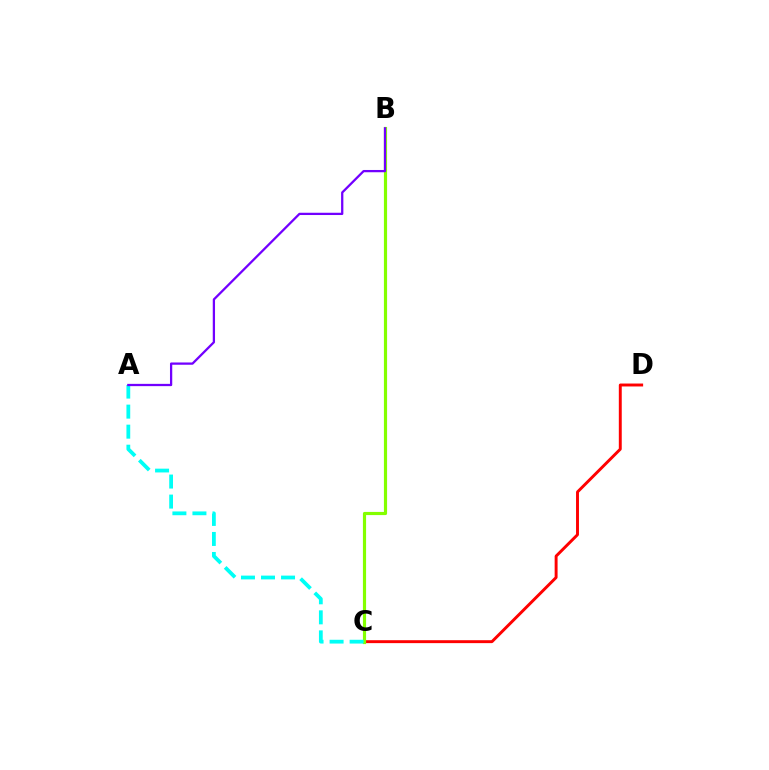{('C', 'D'): [{'color': '#ff0000', 'line_style': 'solid', 'thickness': 2.11}], ('B', 'C'): [{'color': '#84ff00', 'line_style': 'solid', 'thickness': 2.28}], ('A', 'C'): [{'color': '#00fff6', 'line_style': 'dashed', 'thickness': 2.72}], ('A', 'B'): [{'color': '#7200ff', 'line_style': 'solid', 'thickness': 1.64}]}